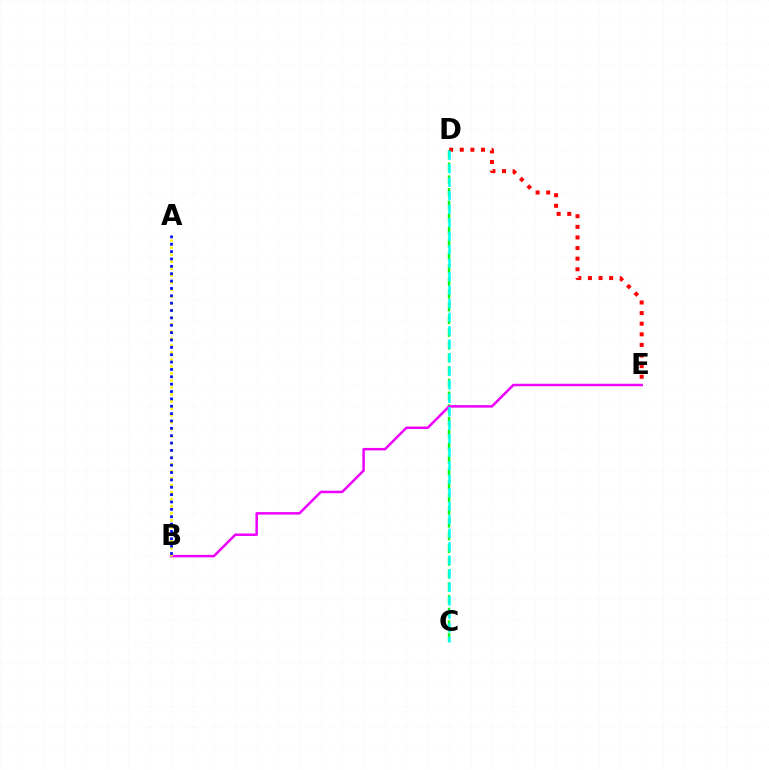{('C', 'D'): [{'color': '#08ff00', 'line_style': 'dashed', 'thickness': 1.73}, {'color': '#00fff6', 'line_style': 'dashed', 'thickness': 1.83}], ('B', 'E'): [{'color': '#ee00ff', 'line_style': 'solid', 'thickness': 1.8}], ('D', 'E'): [{'color': '#ff0000', 'line_style': 'dotted', 'thickness': 2.88}], ('A', 'B'): [{'color': '#fcf500', 'line_style': 'dotted', 'thickness': 1.9}, {'color': '#0010ff', 'line_style': 'dotted', 'thickness': 2.0}]}